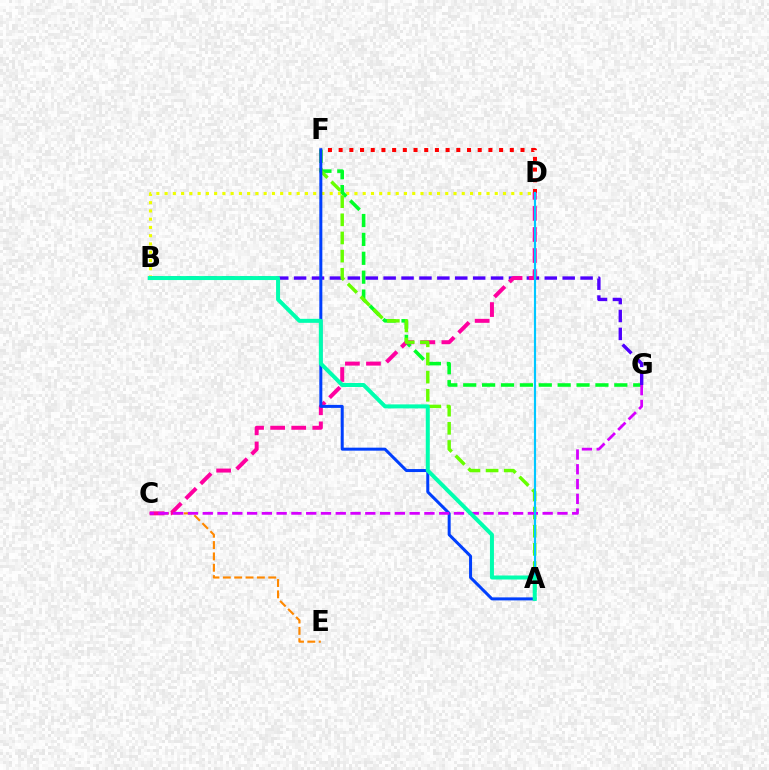{('C', 'E'): [{'color': '#ff8800', 'line_style': 'dashed', 'thickness': 1.54}], ('B', 'D'): [{'color': '#eeff00', 'line_style': 'dotted', 'thickness': 2.24}], ('D', 'F'): [{'color': '#ff0000', 'line_style': 'dotted', 'thickness': 2.91}], ('F', 'G'): [{'color': '#00ff27', 'line_style': 'dashed', 'thickness': 2.57}], ('B', 'G'): [{'color': '#4f00ff', 'line_style': 'dashed', 'thickness': 2.43}], ('C', 'D'): [{'color': '#ff00a0', 'line_style': 'dashed', 'thickness': 2.86}], ('A', 'F'): [{'color': '#66ff00', 'line_style': 'dashed', 'thickness': 2.47}, {'color': '#003fff', 'line_style': 'solid', 'thickness': 2.16}], ('C', 'G'): [{'color': '#d600ff', 'line_style': 'dashed', 'thickness': 2.01}], ('A', 'D'): [{'color': '#00c7ff', 'line_style': 'solid', 'thickness': 1.55}], ('A', 'B'): [{'color': '#00ffaf', 'line_style': 'solid', 'thickness': 2.88}]}